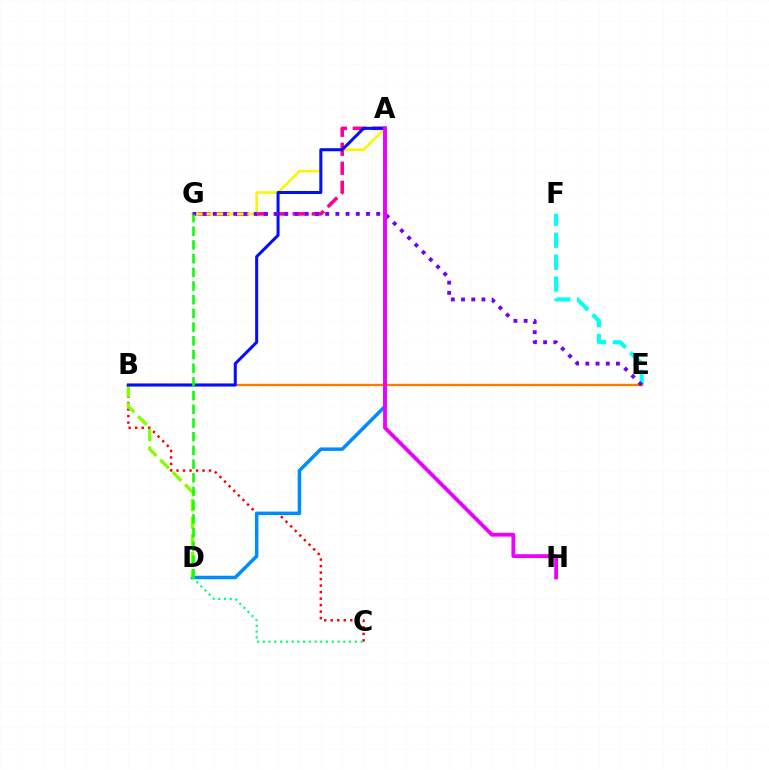{('B', 'C'): [{'color': '#ff0000', 'line_style': 'dotted', 'thickness': 1.77}], ('A', 'G'): [{'color': '#ff0094', 'line_style': 'dashed', 'thickness': 2.58}, {'color': '#fcf500', 'line_style': 'solid', 'thickness': 1.85}], ('A', 'D'): [{'color': '#008cff', 'line_style': 'solid', 'thickness': 2.53}], ('C', 'D'): [{'color': '#00ff74', 'line_style': 'dotted', 'thickness': 1.56}], ('E', 'F'): [{'color': '#00fff6', 'line_style': 'dashed', 'thickness': 2.98}], ('B', 'D'): [{'color': '#84ff00', 'line_style': 'dashed', 'thickness': 2.39}], ('B', 'E'): [{'color': '#ff7c00', 'line_style': 'solid', 'thickness': 1.69}], ('A', 'B'): [{'color': '#0010ff', 'line_style': 'solid', 'thickness': 2.18}], ('E', 'G'): [{'color': '#7200ff', 'line_style': 'dotted', 'thickness': 2.77}], ('A', 'H'): [{'color': '#ee00ff', 'line_style': 'solid', 'thickness': 2.74}], ('D', 'G'): [{'color': '#08ff00', 'line_style': 'dashed', 'thickness': 1.86}]}